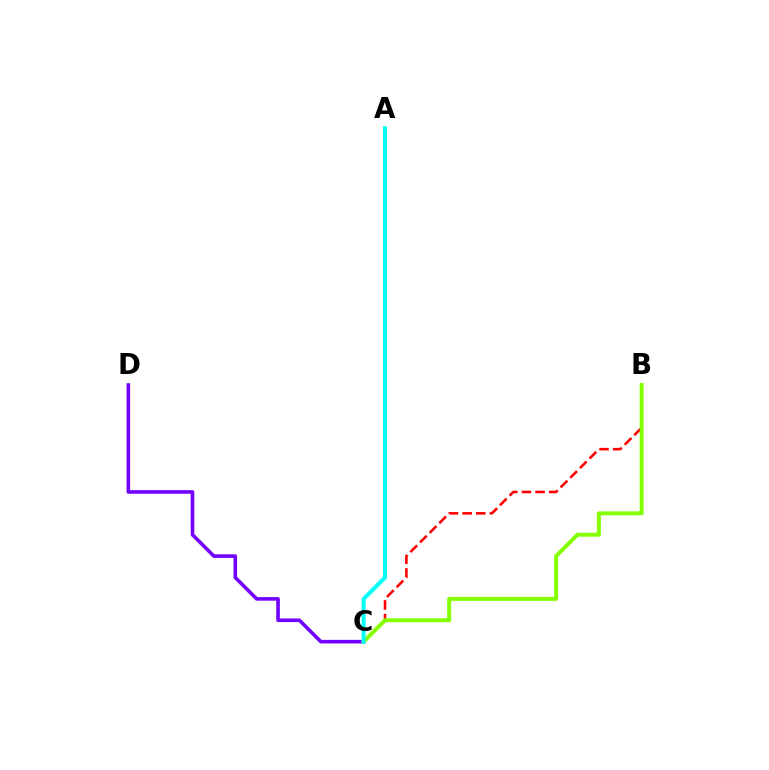{('B', 'C'): [{'color': '#ff0000', 'line_style': 'dashed', 'thickness': 1.85}, {'color': '#84ff00', 'line_style': 'solid', 'thickness': 2.85}], ('C', 'D'): [{'color': '#7200ff', 'line_style': 'solid', 'thickness': 2.59}], ('A', 'C'): [{'color': '#00fff6', 'line_style': 'solid', 'thickness': 2.88}]}